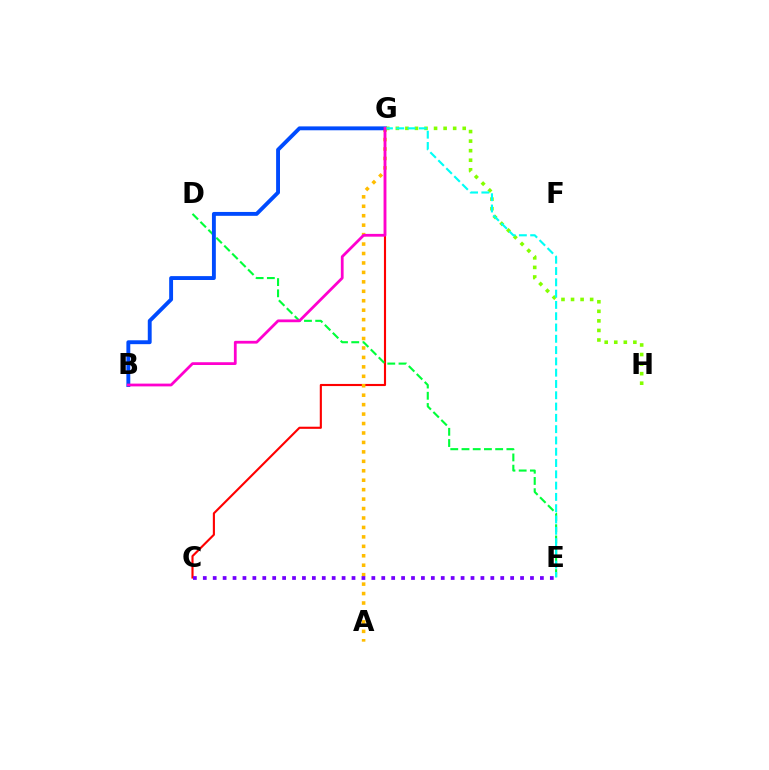{('C', 'G'): [{'color': '#ff0000', 'line_style': 'solid', 'thickness': 1.53}], ('A', 'G'): [{'color': '#ffbd00', 'line_style': 'dotted', 'thickness': 2.57}], ('D', 'E'): [{'color': '#00ff39', 'line_style': 'dashed', 'thickness': 1.52}], ('B', 'G'): [{'color': '#004bff', 'line_style': 'solid', 'thickness': 2.8}, {'color': '#ff00cf', 'line_style': 'solid', 'thickness': 2.0}], ('G', 'H'): [{'color': '#84ff00', 'line_style': 'dotted', 'thickness': 2.6}], ('E', 'G'): [{'color': '#00fff6', 'line_style': 'dashed', 'thickness': 1.53}], ('C', 'E'): [{'color': '#7200ff', 'line_style': 'dotted', 'thickness': 2.69}]}